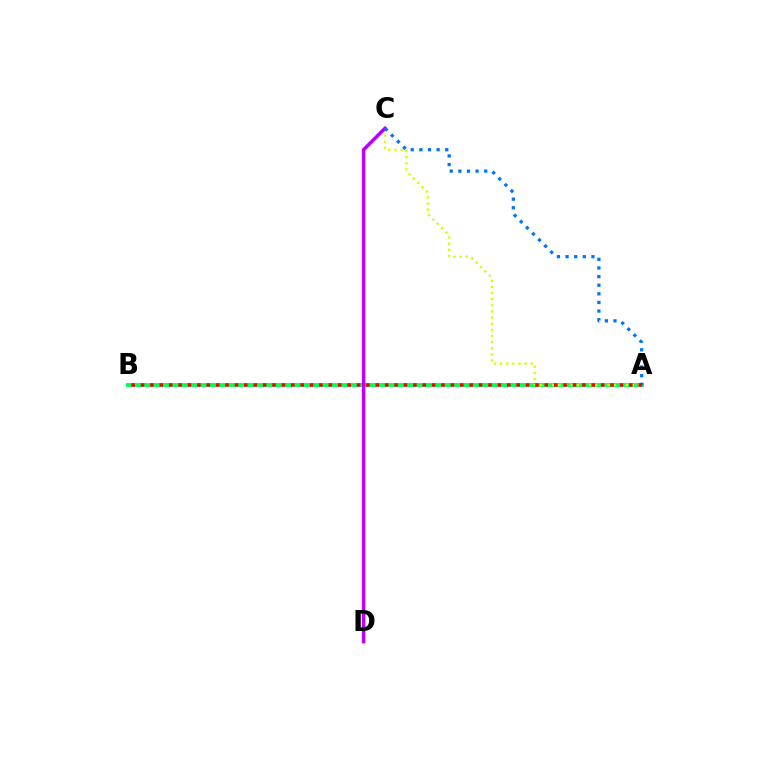{('A', 'B'): [{'color': '#00ff5c', 'line_style': 'solid', 'thickness': 2.81}, {'color': '#ff0000', 'line_style': 'dotted', 'thickness': 2.55}], ('A', 'C'): [{'color': '#d1ff00', 'line_style': 'dotted', 'thickness': 1.67}, {'color': '#0074ff', 'line_style': 'dotted', 'thickness': 2.34}], ('C', 'D'): [{'color': '#b900ff', 'line_style': 'solid', 'thickness': 2.54}]}